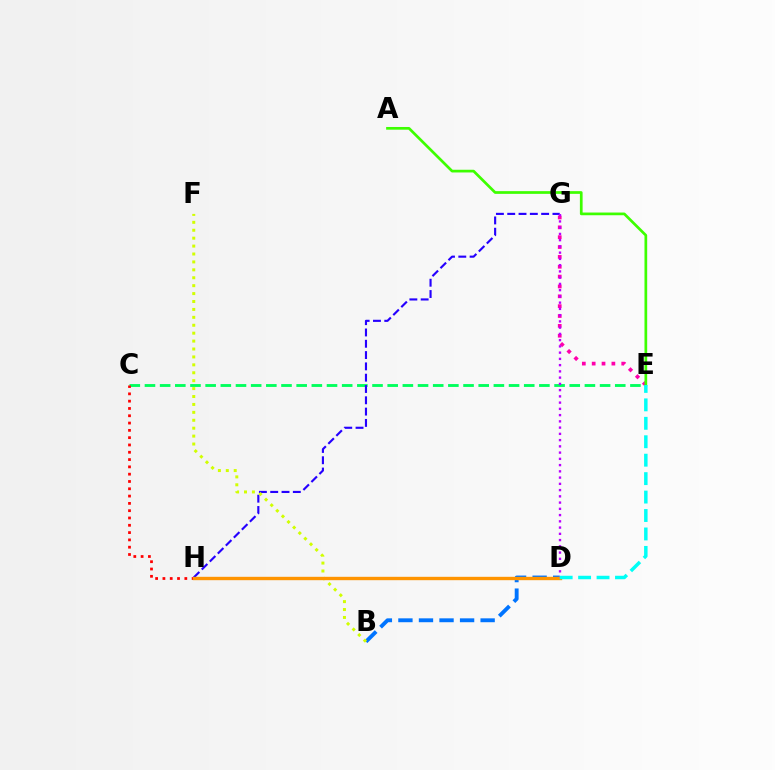{('C', 'E'): [{'color': '#00ff5c', 'line_style': 'dashed', 'thickness': 2.06}], ('B', 'D'): [{'color': '#0074ff', 'line_style': 'dashed', 'thickness': 2.79}], ('E', 'G'): [{'color': '#ff00ac', 'line_style': 'dotted', 'thickness': 2.68}], ('G', 'H'): [{'color': '#2500ff', 'line_style': 'dashed', 'thickness': 1.54}], ('A', 'E'): [{'color': '#3dff00', 'line_style': 'solid', 'thickness': 1.95}], ('B', 'F'): [{'color': '#d1ff00', 'line_style': 'dotted', 'thickness': 2.15}], ('C', 'H'): [{'color': '#ff0000', 'line_style': 'dotted', 'thickness': 1.98}], ('D', 'G'): [{'color': '#b900ff', 'line_style': 'dotted', 'thickness': 1.7}], ('D', 'H'): [{'color': '#ff9400', 'line_style': 'solid', 'thickness': 2.43}], ('D', 'E'): [{'color': '#00fff6', 'line_style': 'dashed', 'thickness': 2.51}]}